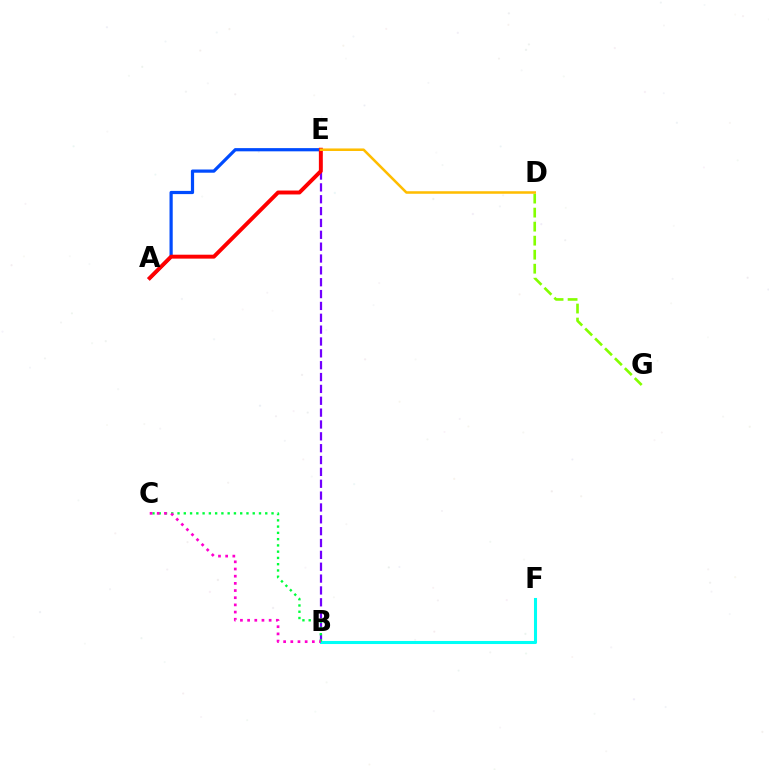{('B', 'E'): [{'color': '#7200ff', 'line_style': 'dashed', 'thickness': 1.61}], ('D', 'G'): [{'color': '#84ff00', 'line_style': 'dashed', 'thickness': 1.9}], ('A', 'E'): [{'color': '#004bff', 'line_style': 'solid', 'thickness': 2.31}, {'color': '#ff0000', 'line_style': 'solid', 'thickness': 2.82}], ('B', 'F'): [{'color': '#00fff6', 'line_style': 'solid', 'thickness': 2.21}], ('B', 'C'): [{'color': '#00ff39', 'line_style': 'dotted', 'thickness': 1.7}, {'color': '#ff00cf', 'line_style': 'dotted', 'thickness': 1.95}], ('D', 'E'): [{'color': '#ffbd00', 'line_style': 'solid', 'thickness': 1.83}]}